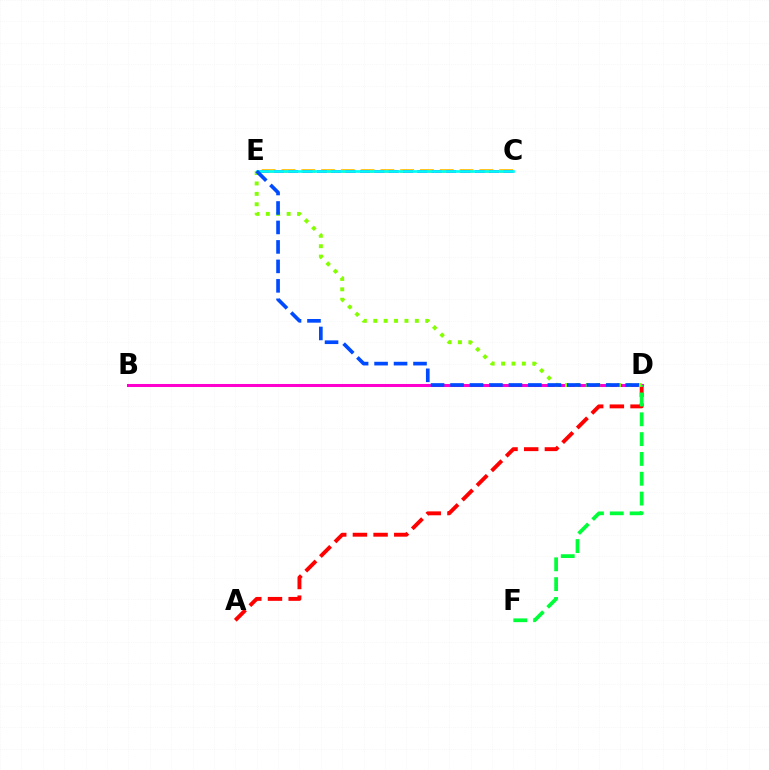{('A', 'D'): [{'color': '#ff0000', 'line_style': 'dashed', 'thickness': 2.81}], ('C', 'E'): [{'color': '#ffbd00', 'line_style': 'dashed', 'thickness': 2.69}, {'color': '#7200ff', 'line_style': 'dashed', 'thickness': 1.95}, {'color': '#00fff6', 'line_style': 'solid', 'thickness': 1.93}], ('B', 'D'): [{'color': '#ff00cf', 'line_style': 'solid', 'thickness': 2.19}], ('D', 'F'): [{'color': '#00ff39', 'line_style': 'dashed', 'thickness': 2.69}], ('D', 'E'): [{'color': '#84ff00', 'line_style': 'dotted', 'thickness': 2.82}, {'color': '#004bff', 'line_style': 'dashed', 'thickness': 2.64}]}